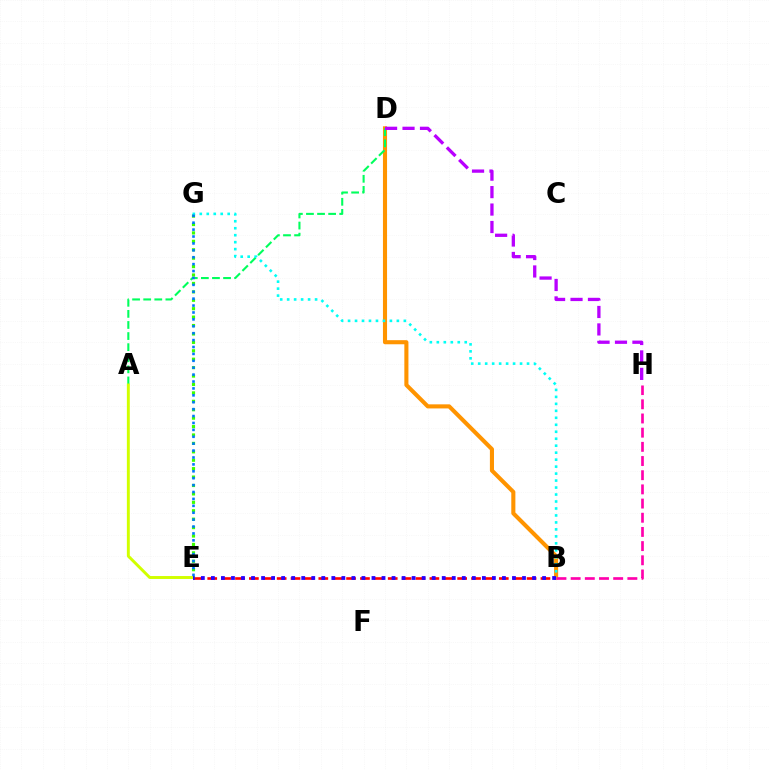{('B', 'E'): [{'color': '#ff0000', 'line_style': 'dashed', 'thickness': 1.89}, {'color': '#2500ff', 'line_style': 'dotted', 'thickness': 2.73}], ('E', 'G'): [{'color': '#3dff00', 'line_style': 'dotted', 'thickness': 2.29}, {'color': '#0074ff', 'line_style': 'dotted', 'thickness': 1.88}], ('B', 'D'): [{'color': '#ff9400', 'line_style': 'solid', 'thickness': 2.94}], ('A', 'D'): [{'color': '#00ff5c', 'line_style': 'dashed', 'thickness': 1.51}], ('A', 'E'): [{'color': '#d1ff00', 'line_style': 'solid', 'thickness': 2.11}], ('D', 'H'): [{'color': '#b900ff', 'line_style': 'dashed', 'thickness': 2.37}], ('B', 'G'): [{'color': '#00fff6', 'line_style': 'dotted', 'thickness': 1.89}], ('B', 'H'): [{'color': '#ff00ac', 'line_style': 'dashed', 'thickness': 1.93}]}